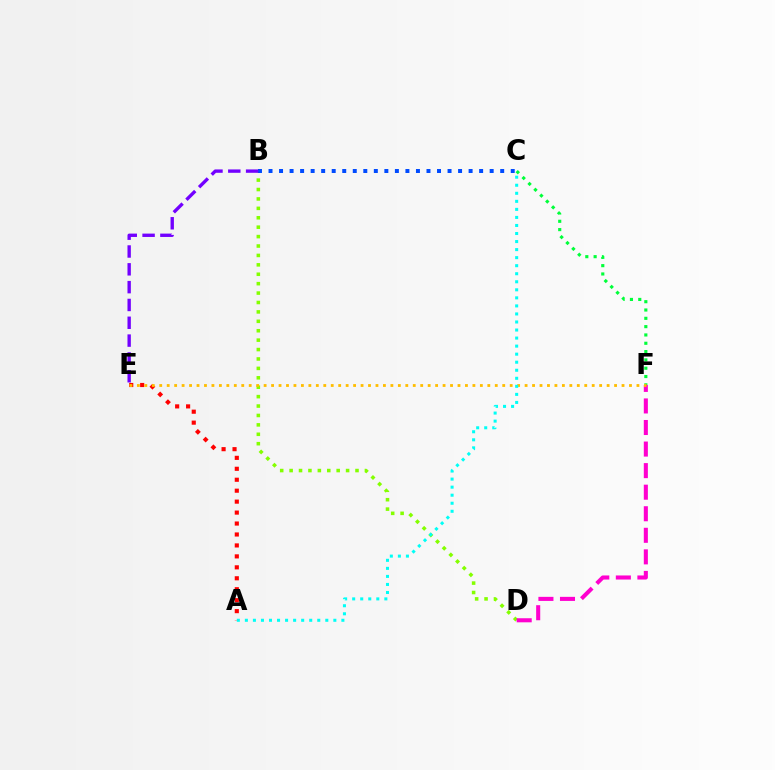{('C', 'F'): [{'color': '#00ff39', 'line_style': 'dotted', 'thickness': 2.26}], ('A', 'E'): [{'color': '#ff0000', 'line_style': 'dotted', 'thickness': 2.97}], ('B', 'D'): [{'color': '#84ff00', 'line_style': 'dotted', 'thickness': 2.56}], ('D', 'F'): [{'color': '#ff00cf', 'line_style': 'dashed', 'thickness': 2.93}], ('B', 'C'): [{'color': '#004bff', 'line_style': 'dotted', 'thickness': 2.86}], ('B', 'E'): [{'color': '#7200ff', 'line_style': 'dashed', 'thickness': 2.42}], ('E', 'F'): [{'color': '#ffbd00', 'line_style': 'dotted', 'thickness': 2.03}], ('A', 'C'): [{'color': '#00fff6', 'line_style': 'dotted', 'thickness': 2.19}]}